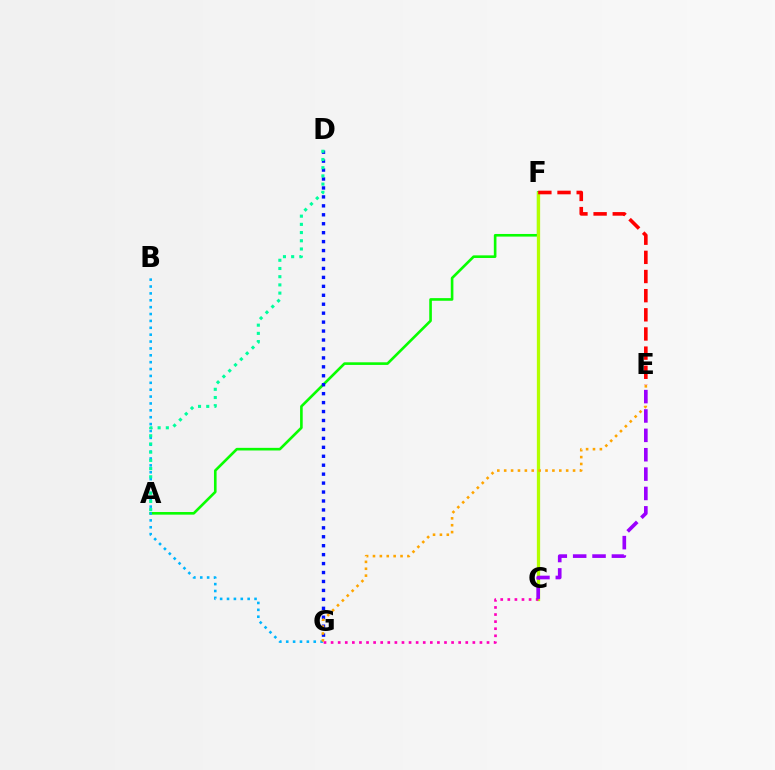{('A', 'F'): [{'color': '#08ff00', 'line_style': 'solid', 'thickness': 1.89}], ('C', 'F'): [{'color': '#b3ff00', 'line_style': 'solid', 'thickness': 2.36}], ('D', 'G'): [{'color': '#0010ff', 'line_style': 'dotted', 'thickness': 2.43}], ('E', 'F'): [{'color': '#ff0000', 'line_style': 'dashed', 'thickness': 2.6}], ('B', 'G'): [{'color': '#00b5ff', 'line_style': 'dotted', 'thickness': 1.87}], ('A', 'D'): [{'color': '#00ff9d', 'line_style': 'dotted', 'thickness': 2.23}], ('C', 'G'): [{'color': '#ff00bd', 'line_style': 'dotted', 'thickness': 1.93}], ('E', 'G'): [{'color': '#ffa500', 'line_style': 'dotted', 'thickness': 1.87}], ('C', 'E'): [{'color': '#9b00ff', 'line_style': 'dashed', 'thickness': 2.63}]}